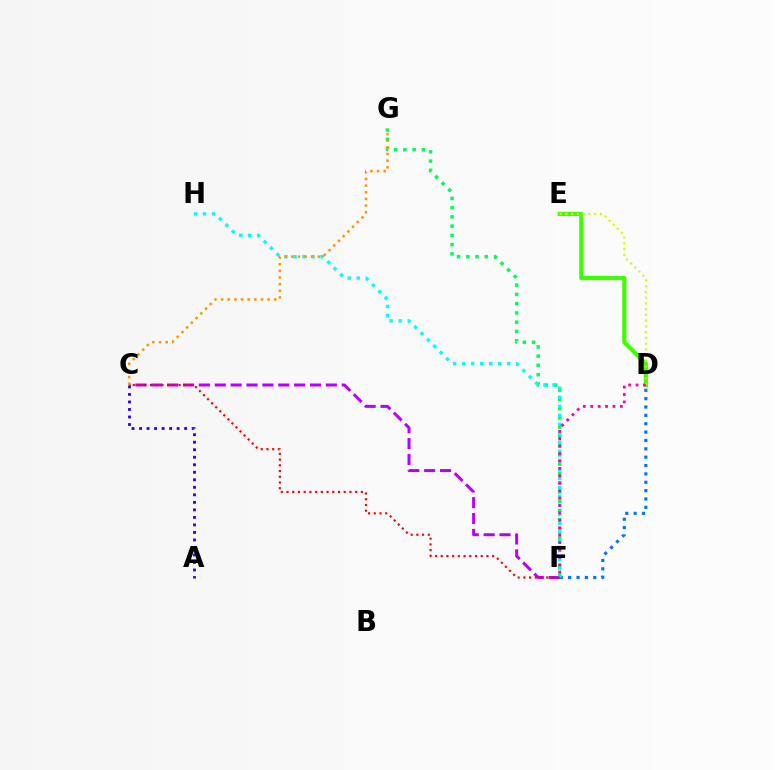{('D', 'F'): [{'color': '#0074ff', 'line_style': 'dotted', 'thickness': 2.27}, {'color': '#ff00ac', 'line_style': 'dotted', 'thickness': 2.01}], ('C', 'F'): [{'color': '#b900ff', 'line_style': 'dashed', 'thickness': 2.16}, {'color': '#ff0000', 'line_style': 'dotted', 'thickness': 1.55}], ('F', 'G'): [{'color': '#00ff5c', 'line_style': 'dotted', 'thickness': 2.51}], ('F', 'H'): [{'color': '#00fff6', 'line_style': 'dotted', 'thickness': 2.45}], ('C', 'G'): [{'color': '#ff9400', 'line_style': 'dotted', 'thickness': 1.81}], ('D', 'E'): [{'color': '#3dff00', 'line_style': 'solid', 'thickness': 2.98}, {'color': '#d1ff00', 'line_style': 'dotted', 'thickness': 1.56}], ('A', 'C'): [{'color': '#2500ff', 'line_style': 'dotted', 'thickness': 2.04}]}